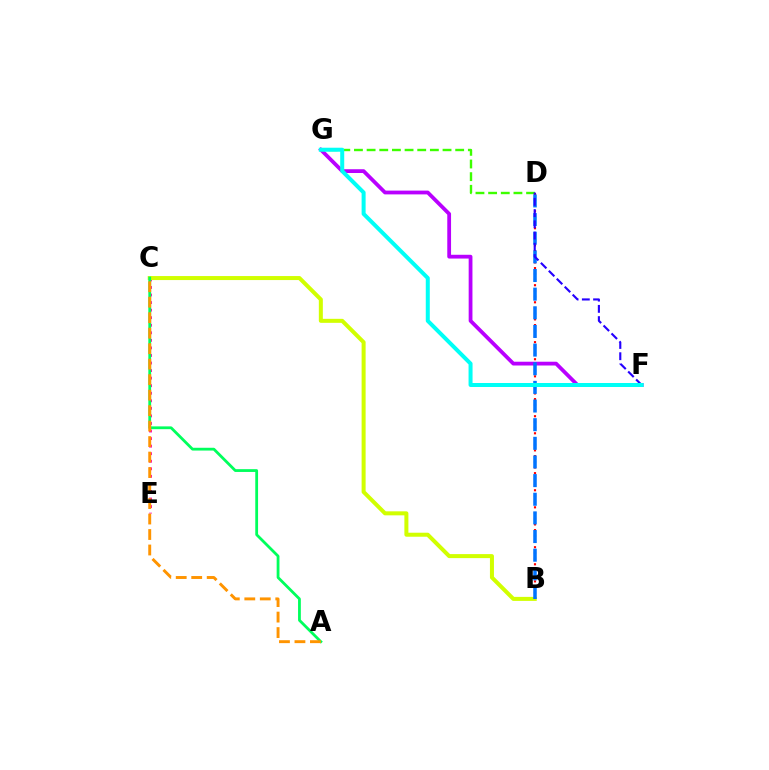{('F', 'G'): [{'color': '#b900ff', 'line_style': 'solid', 'thickness': 2.72}, {'color': '#00fff6', 'line_style': 'solid', 'thickness': 2.88}], ('C', 'E'): [{'color': '#ff00ac', 'line_style': 'dotted', 'thickness': 2.05}], ('B', 'C'): [{'color': '#d1ff00', 'line_style': 'solid', 'thickness': 2.89}], ('D', 'G'): [{'color': '#3dff00', 'line_style': 'dashed', 'thickness': 1.72}], ('B', 'D'): [{'color': '#ff0000', 'line_style': 'dotted', 'thickness': 1.55}, {'color': '#0074ff', 'line_style': 'dashed', 'thickness': 2.53}], ('D', 'F'): [{'color': '#2500ff', 'line_style': 'dashed', 'thickness': 1.53}], ('A', 'C'): [{'color': '#00ff5c', 'line_style': 'solid', 'thickness': 2.01}, {'color': '#ff9400', 'line_style': 'dashed', 'thickness': 2.1}]}